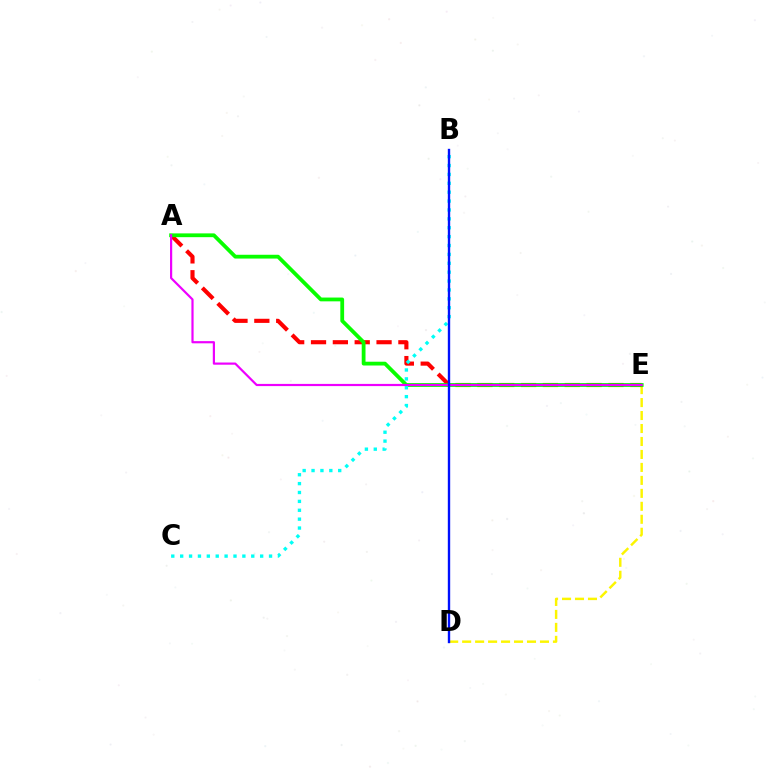{('D', 'E'): [{'color': '#fcf500', 'line_style': 'dashed', 'thickness': 1.76}], ('A', 'E'): [{'color': '#ff0000', 'line_style': 'dashed', 'thickness': 2.97}, {'color': '#08ff00', 'line_style': 'solid', 'thickness': 2.73}, {'color': '#ee00ff', 'line_style': 'solid', 'thickness': 1.58}], ('B', 'C'): [{'color': '#00fff6', 'line_style': 'dotted', 'thickness': 2.41}], ('B', 'D'): [{'color': '#0010ff', 'line_style': 'solid', 'thickness': 1.71}]}